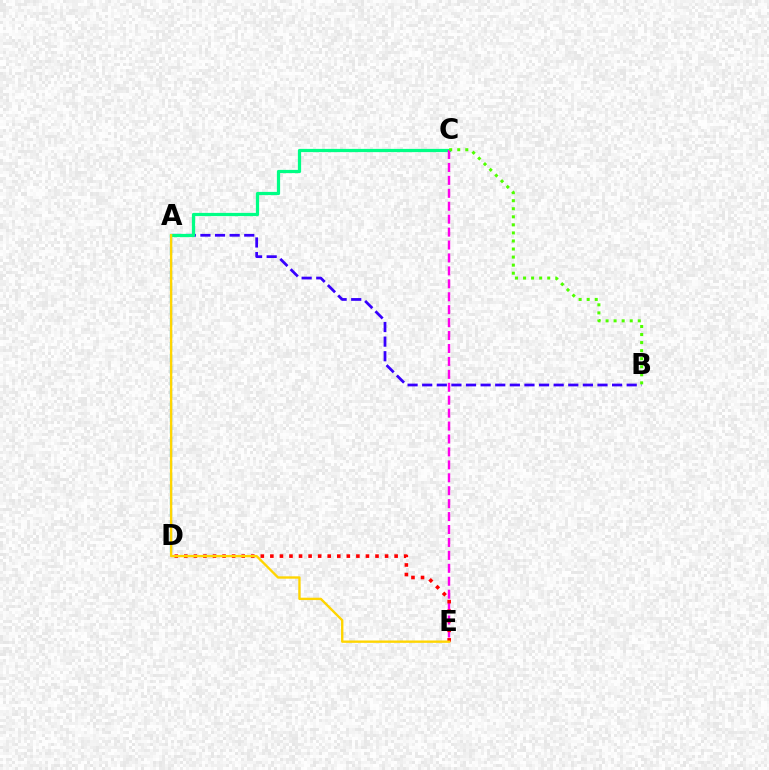{('A', 'D'): [{'color': '#009eff', 'line_style': 'dashed', 'thickness': 1.61}], ('A', 'B'): [{'color': '#3700ff', 'line_style': 'dashed', 'thickness': 1.98}], ('A', 'C'): [{'color': '#00ff86', 'line_style': 'solid', 'thickness': 2.32}], ('C', 'E'): [{'color': '#ff00ed', 'line_style': 'dashed', 'thickness': 1.76}], ('D', 'E'): [{'color': '#ff0000', 'line_style': 'dotted', 'thickness': 2.6}], ('A', 'E'): [{'color': '#ffd500', 'line_style': 'solid', 'thickness': 1.7}], ('B', 'C'): [{'color': '#4fff00', 'line_style': 'dotted', 'thickness': 2.19}]}